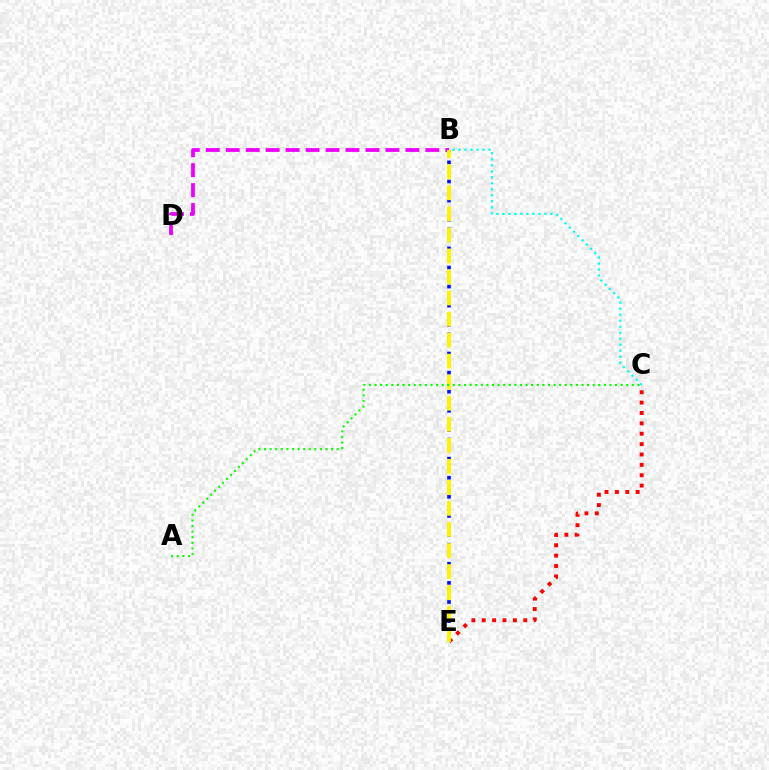{('C', 'E'): [{'color': '#ff0000', 'line_style': 'dotted', 'thickness': 2.82}], ('B', 'E'): [{'color': '#0010ff', 'line_style': 'dotted', 'thickness': 2.6}, {'color': '#fcf500', 'line_style': 'dashed', 'thickness': 2.86}], ('B', 'D'): [{'color': '#ee00ff', 'line_style': 'dashed', 'thickness': 2.71}], ('B', 'C'): [{'color': '#00fff6', 'line_style': 'dotted', 'thickness': 1.63}], ('A', 'C'): [{'color': '#08ff00', 'line_style': 'dotted', 'thickness': 1.52}]}